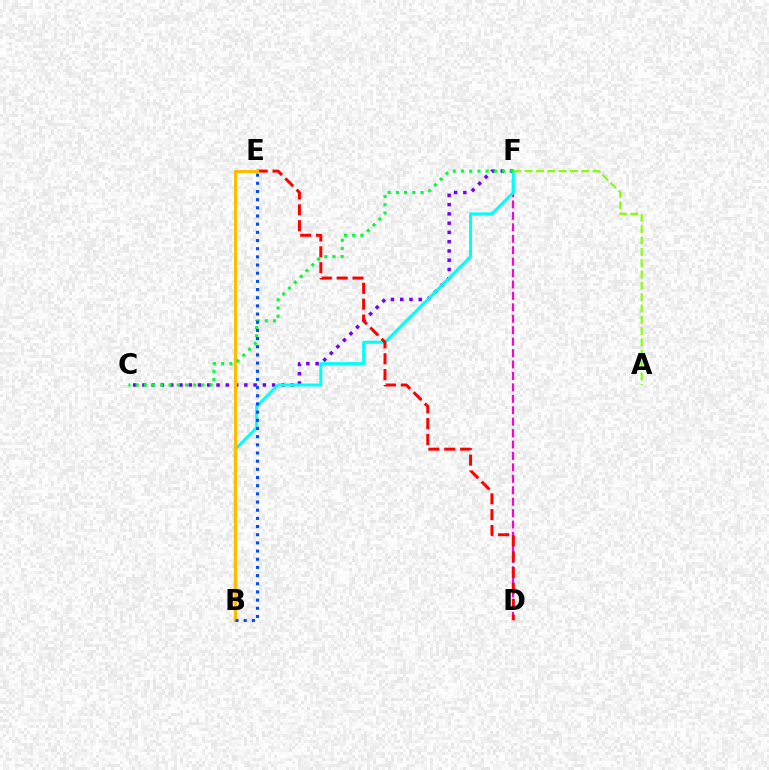{('C', 'F'): [{'color': '#7200ff', 'line_style': 'dotted', 'thickness': 2.52}, {'color': '#00ff39', 'line_style': 'dotted', 'thickness': 2.23}], ('D', 'F'): [{'color': '#ff00cf', 'line_style': 'dashed', 'thickness': 1.55}], ('B', 'F'): [{'color': '#00fff6', 'line_style': 'solid', 'thickness': 2.15}], ('A', 'F'): [{'color': '#84ff00', 'line_style': 'dashed', 'thickness': 1.54}], ('D', 'E'): [{'color': '#ff0000', 'line_style': 'dashed', 'thickness': 2.15}], ('B', 'E'): [{'color': '#ffbd00', 'line_style': 'solid', 'thickness': 2.17}, {'color': '#004bff', 'line_style': 'dotted', 'thickness': 2.22}]}